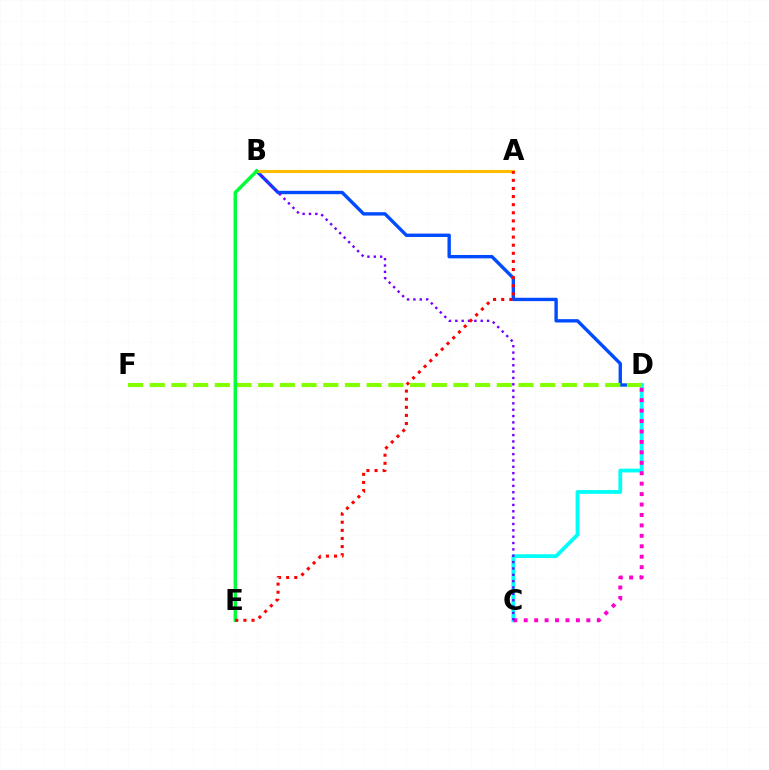{('B', 'D'): [{'color': '#004bff', 'line_style': 'solid', 'thickness': 2.43}], ('C', 'D'): [{'color': '#00fff6', 'line_style': 'solid', 'thickness': 2.73}, {'color': '#ff00cf', 'line_style': 'dotted', 'thickness': 2.84}], ('D', 'F'): [{'color': '#84ff00', 'line_style': 'dashed', 'thickness': 2.95}], ('B', 'C'): [{'color': '#7200ff', 'line_style': 'dotted', 'thickness': 1.73}], ('A', 'B'): [{'color': '#ffbd00', 'line_style': 'solid', 'thickness': 2.23}], ('B', 'E'): [{'color': '#00ff39', 'line_style': 'solid', 'thickness': 2.48}], ('A', 'E'): [{'color': '#ff0000', 'line_style': 'dotted', 'thickness': 2.2}]}